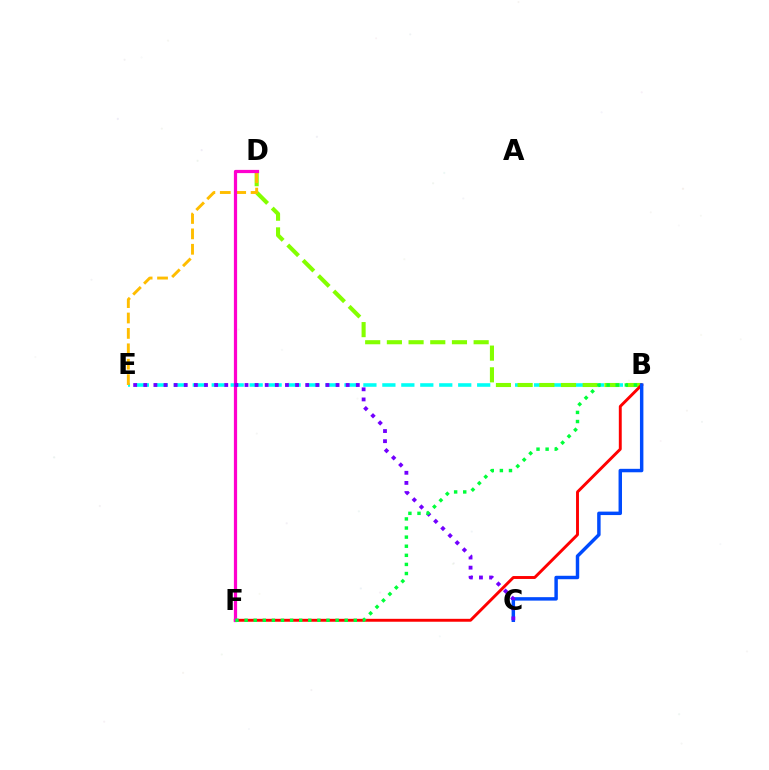{('B', 'E'): [{'color': '#00fff6', 'line_style': 'dashed', 'thickness': 2.58}], ('B', 'D'): [{'color': '#84ff00', 'line_style': 'dashed', 'thickness': 2.95}], ('B', 'F'): [{'color': '#ff0000', 'line_style': 'solid', 'thickness': 2.1}, {'color': '#00ff39', 'line_style': 'dotted', 'thickness': 2.47}], ('B', 'C'): [{'color': '#004bff', 'line_style': 'solid', 'thickness': 2.49}], ('D', 'E'): [{'color': '#ffbd00', 'line_style': 'dashed', 'thickness': 2.09}], ('D', 'F'): [{'color': '#ff00cf', 'line_style': 'solid', 'thickness': 2.32}], ('C', 'E'): [{'color': '#7200ff', 'line_style': 'dotted', 'thickness': 2.75}]}